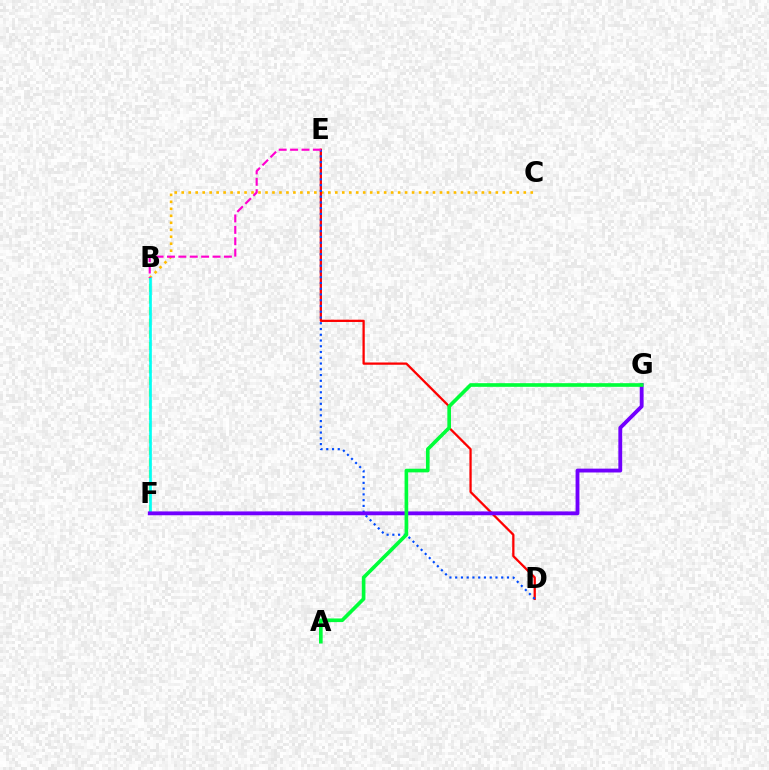{('B', 'C'): [{'color': '#ffbd00', 'line_style': 'dotted', 'thickness': 1.9}], ('D', 'E'): [{'color': '#ff0000', 'line_style': 'solid', 'thickness': 1.64}, {'color': '#004bff', 'line_style': 'dotted', 'thickness': 1.56}], ('B', 'F'): [{'color': '#84ff00', 'line_style': 'dashed', 'thickness': 1.58}, {'color': '#00fff6', 'line_style': 'solid', 'thickness': 1.92}], ('F', 'G'): [{'color': '#7200ff', 'line_style': 'solid', 'thickness': 2.77}], ('B', 'E'): [{'color': '#ff00cf', 'line_style': 'dashed', 'thickness': 1.55}], ('A', 'G'): [{'color': '#00ff39', 'line_style': 'solid', 'thickness': 2.62}]}